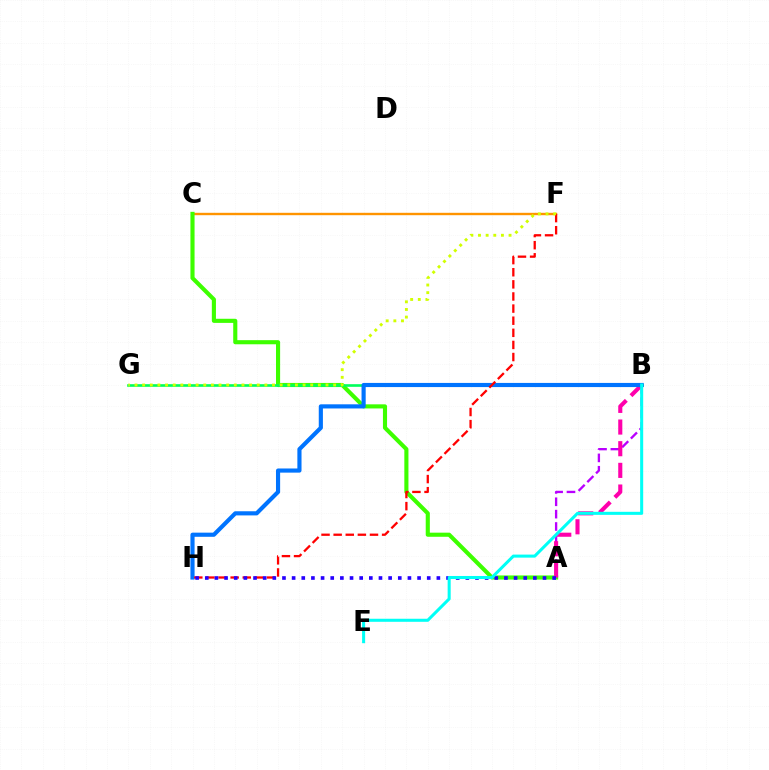{('C', 'F'): [{'color': '#ff9400', 'line_style': 'solid', 'thickness': 1.72}], ('A', 'C'): [{'color': '#3dff00', 'line_style': 'solid', 'thickness': 2.96}], ('A', 'B'): [{'color': '#b900ff', 'line_style': 'dashed', 'thickness': 1.68}, {'color': '#ff00ac', 'line_style': 'dashed', 'thickness': 2.94}], ('B', 'G'): [{'color': '#00ff5c', 'line_style': 'solid', 'thickness': 1.89}], ('B', 'H'): [{'color': '#0074ff', 'line_style': 'solid', 'thickness': 2.99}], ('F', 'H'): [{'color': '#ff0000', 'line_style': 'dashed', 'thickness': 1.65}], ('F', 'G'): [{'color': '#d1ff00', 'line_style': 'dotted', 'thickness': 2.08}], ('A', 'H'): [{'color': '#2500ff', 'line_style': 'dotted', 'thickness': 2.62}], ('B', 'E'): [{'color': '#00fff6', 'line_style': 'solid', 'thickness': 2.19}]}